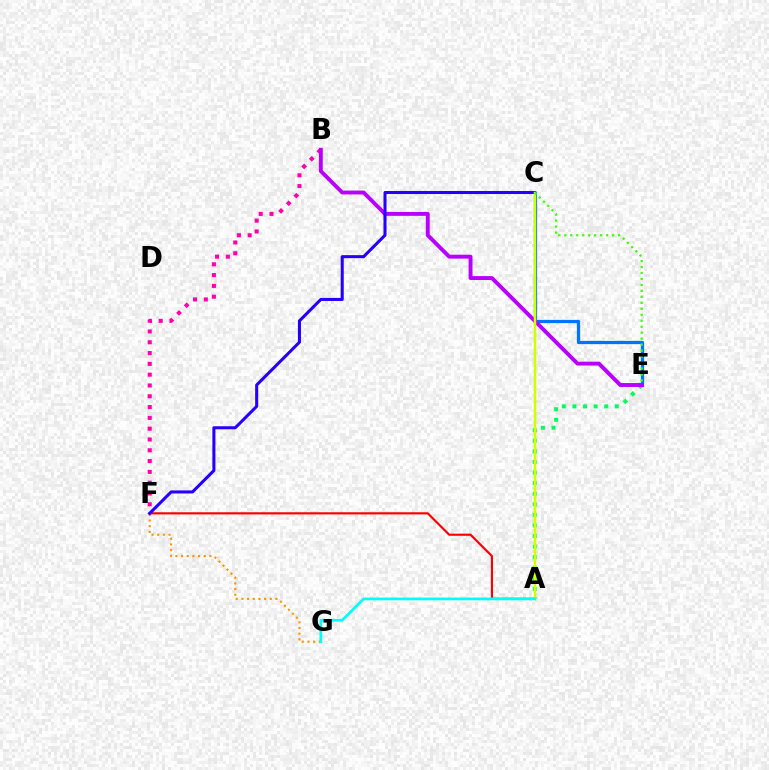{('A', 'F'): [{'color': '#ff0000', 'line_style': 'solid', 'thickness': 1.55}], ('A', 'E'): [{'color': '#00ff5c', 'line_style': 'dotted', 'thickness': 2.88}], ('C', 'E'): [{'color': '#0074ff', 'line_style': 'solid', 'thickness': 2.33}, {'color': '#3dff00', 'line_style': 'dotted', 'thickness': 1.62}], ('B', 'F'): [{'color': '#ff00ac', 'line_style': 'dotted', 'thickness': 2.93}], ('F', 'G'): [{'color': '#ff9400', 'line_style': 'dotted', 'thickness': 1.54}], ('B', 'E'): [{'color': '#b900ff', 'line_style': 'solid', 'thickness': 2.81}], ('C', 'F'): [{'color': '#2500ff', 'line_style': 'solid', 'thickness': 2.19}], ('A', 'C'): [{'color': '#d1ff00', 'line_style': 'solid', 'thickness': 1.79}], ('A', 'G'): [{'color': '#00fff6', 'line_style': 'solid', 'thickness': 1.96}]}